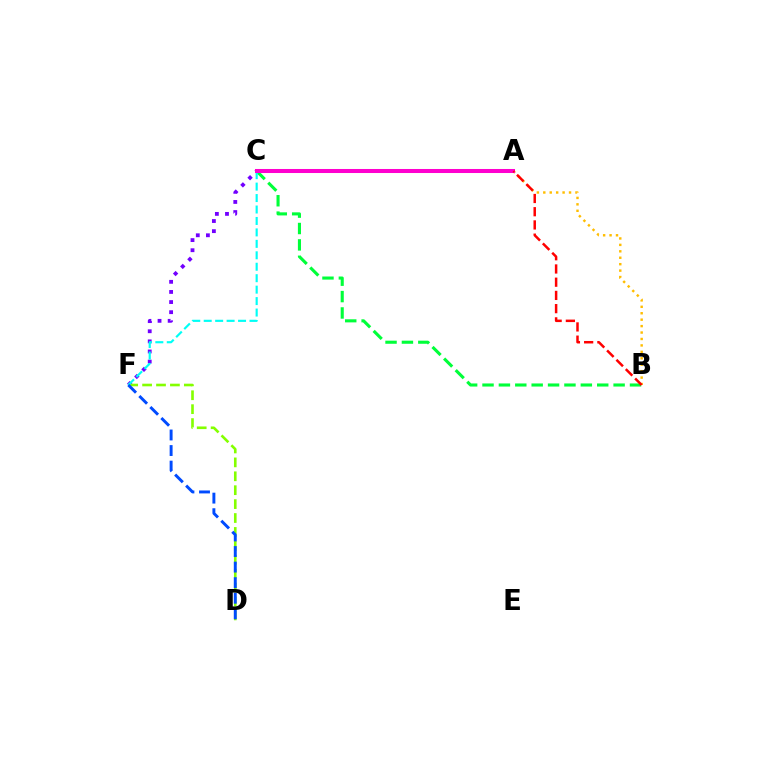{('B', 'C'): [{'color': '#00ff39', 'line_style': 'dashed', 'thickness': 2.23}], ('A', 'B'): [{'color': '#ffbd00', 'line_style': 'dotted', 'thickness': 1.75}, {'color': '#ff0000', 'line_style': 'dashed', 'thickness': 1.8}], ('C', 'F'): [{'color': '#7200ff', 'line_style': 'dotted', 'thickness': 2.75}, {'color': '#00fff6', 'line_style': 'dashed', 'thickness': 1.56}], ('D', 'F'): [{'color': '#84ff00', 'line_style': 'dashed', 'thickness': 1.89}, {'color': '#004bff', 'line_style': 'dashed', 'thickness': 2.11}], ('A', 'C'): [{'color': '#ff00cf', 'line_style': 'solid', 'thickness': 2.9}]}